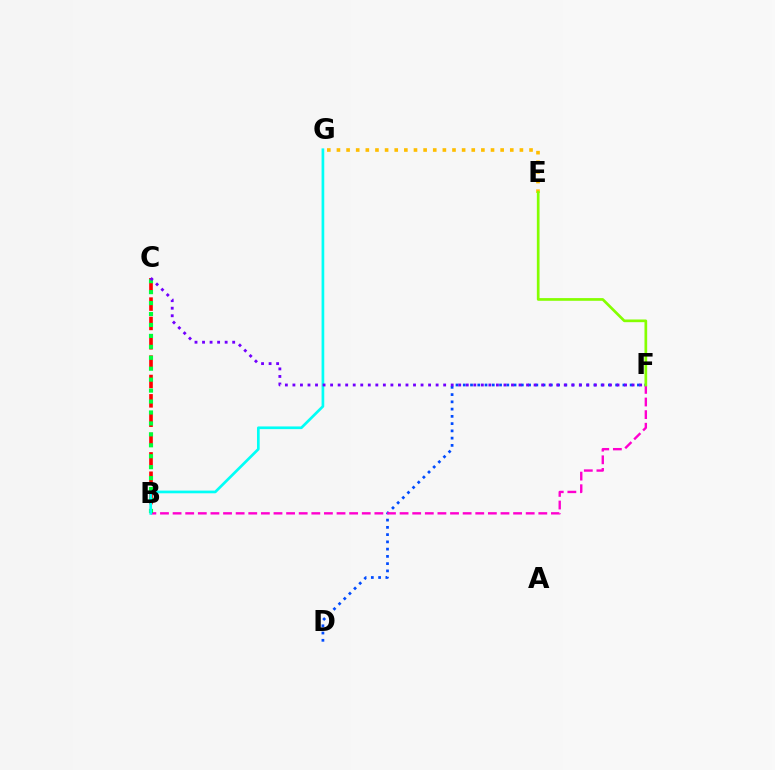{('D', 'F'): [{'color': '#004bff', 'line_style': 'dotted', 'thickness': 1.97}], ('B', 'C'): [{'color': '#ff0000', 'line_style': 'dashed', 'thickness': 2.63}, {'color': '#00ff39', 'line_style': 'dotted', 'thickness': 2.97}], ('B', 'F'): [{'color': '#ff00cf', 'line_style': 'dashed', 'thickness': 1.71}], ('E', 'G'): [{'color': '#ffbd00', 'line_style': 'dotted', 'thickness': 2.62}], ('B', 'G'): [{'color': '#00fff6', 'line_style': 'solid', 'thickness': 1.94}], ('C', 'F'): [{'color': '#7200ff', 'line_style': 'dotted', 'thickness': 2.05}], ('E', 'F'): [{'color': '#84ff00', 'line_style': 'solid', 'thickness': 1.94}]}